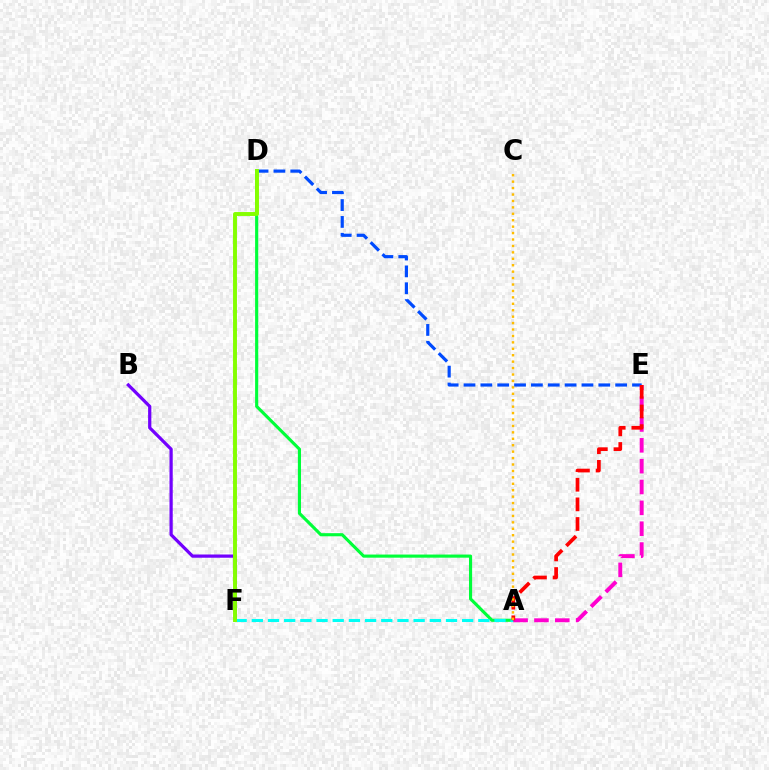{('A', 'D'): [{'color': '#00ff39', 'line_style': 'solid', 'thickness': 2.25}], ('D', 'E'): [{'color': '#004bff', 'line_style': 'dashed', 'thickness': 2.29}], ('B', 'F'): [{'color': '#7200ff', 'line_style': 'solid', 'thickness': 2.33}], ('A', 'F'): [{'color': '#00fff6', 'line_style': 'dashed', 'thickness': 2.2}], ('D', 'F'): [{'color': '#84ff00', 'line_style': 'solid', 'thickness': 2.82}], ('A', 'E'): [{'color': '#ff00cf', 'line_style': 'dashed', 'thickness': 2.83}, {'color': '#ff0000', 'line_style': 'dashed', 'thickness': 2.67}], ('A', 'C'): [{'color': '#ffbd00', 'line_style': 'dotted', 'thickness': 1.75}]}